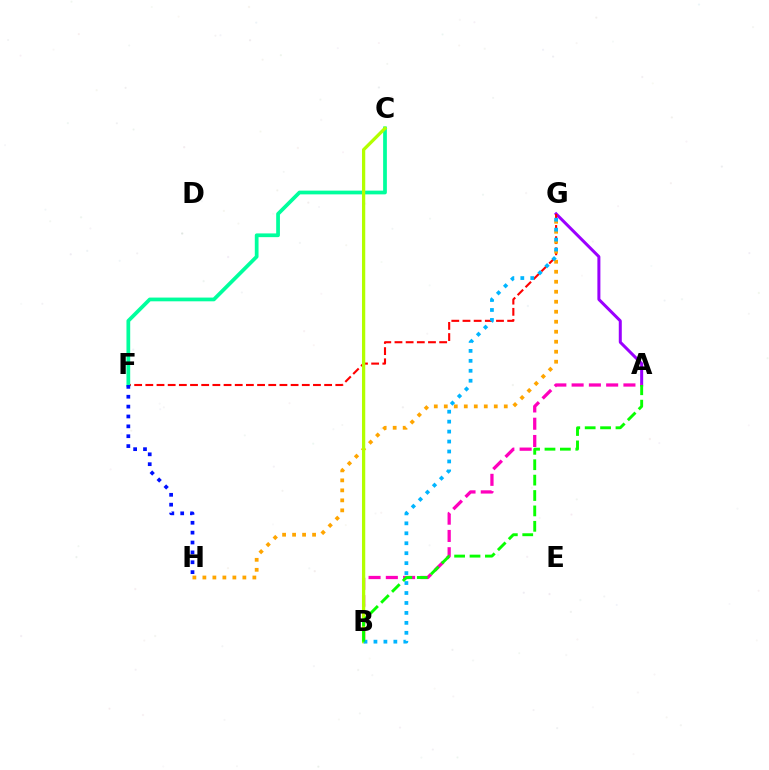{('A', 'G'): [{'color': '#9b00ff', 'line_style': 'solid', 'thickness': 2.16}], ('F', 'G'): [{'color': '#ff0000', 'line_style': 'dashed', 'thickness': 1.52}], ('G', 'H'): [{'color': '#ffa500', 'line_style': 'dotted', 'thickness': 2.72}], ('A', 'B'): [{'color': '#ff00bd', 'line_style': 'dashed', 'thickness': 2.35}, {'color': '#08ff00', 'line_style': 'dashed', 'thickness': 2.09}], ('C', 'F'): [{'color': '#00ff9d', 'line_style': 'solid', 'thickness': 2.69}], ('F', 'H'): [{'color': '#0010ff', 'line_style': 'dotted', 'thickness': 2.68}], ('B', 'C'): [{'color': '#b3ff00', 'line_style': 'solid', 'thickness': 2.35}], ('B', 'G'): [{'color': '#00b5ff', 'line_style': 'dotted', 'thickness': 2.7}]}